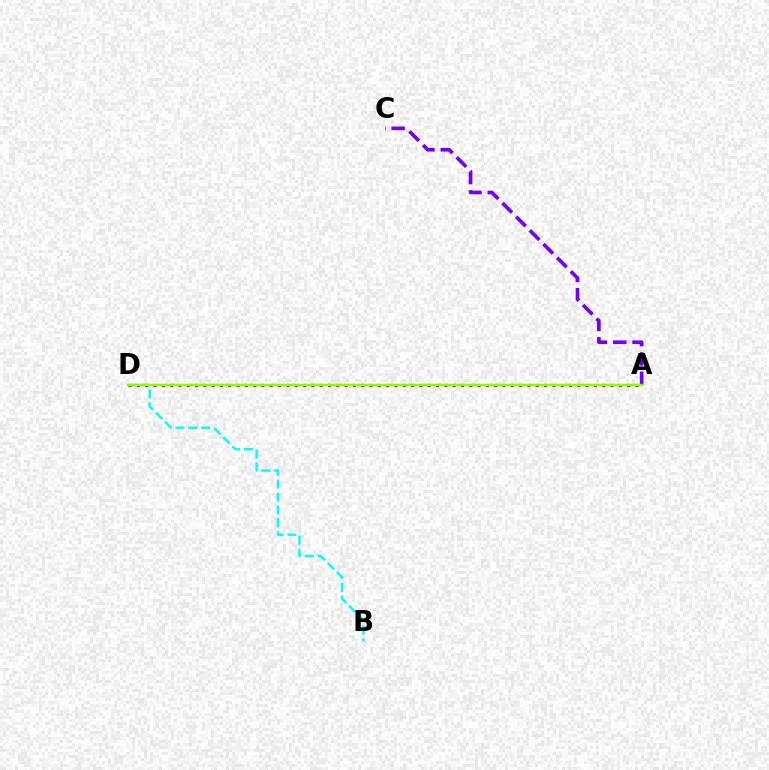{('B', 'D'): [{'color': '#00fff6', 'line_style': 'dashed', 'thickness': 1.75}], ('A', 'C'): [{'color': '#7200ff', 'line_style': 'dashed', 'thickness': 2.62}], ('A', 'D'): [{'color': '#ff0000', 'line_style': 'dotted', 'thickness': 2.26}, {'color': '#84ff00', 'line_style': 'solid', 'thickness': 1.75}]}